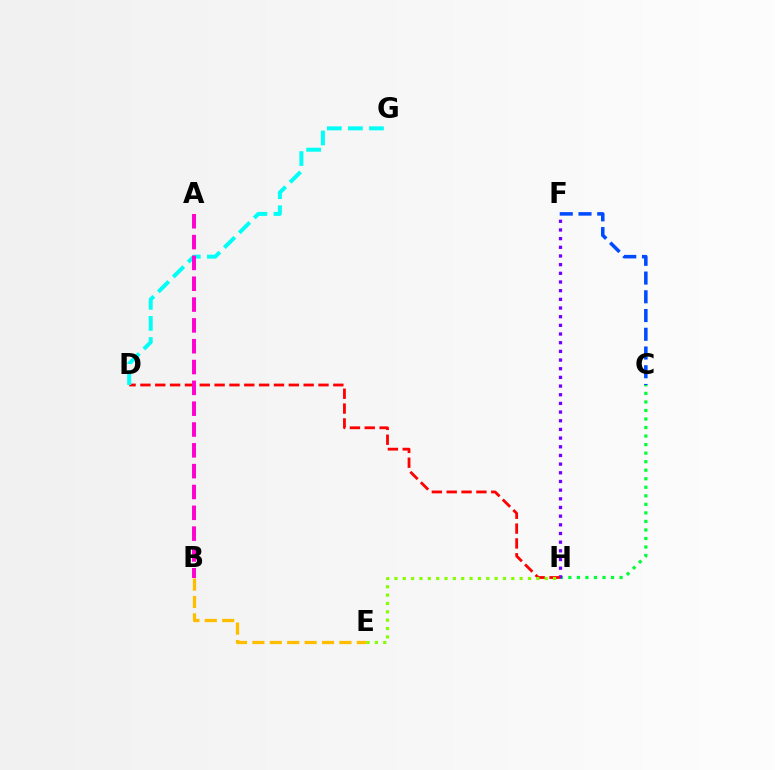{('C', 'H'): [{'color': '#00ff39', 'line_style': 'dotted', 'thickness': 2.32}], ('F', 'H'): [{'color': '#7200ff', 'line_style': 'dotted', 'thickness': 2.36}], ('B', 'E'): [{'color': '#ffbd00', 'line_style': 'dashed', 'thickness': 2.36}], ('D', 'H'): [{'color': '#ff0000', 'line_style': 'dashed', 'thickness': 2.02}], ('C', 'F'): [{'color': '#004bff', 'line_style': 'dashed', 'thickness': 2.55}], ('E', 'H'): [{'color': '#84ff00', 'line_style': 'dotted', 'thickness': 2.27}], ('D', 'G'): [{'color': '#00fff6', 'line_style': 'dashed', 'thickness': 2.86}], ('A', 'B'): [{'color': '#ff00cf', 'line_style': 'dashed', 'thickness': 2.83}]}